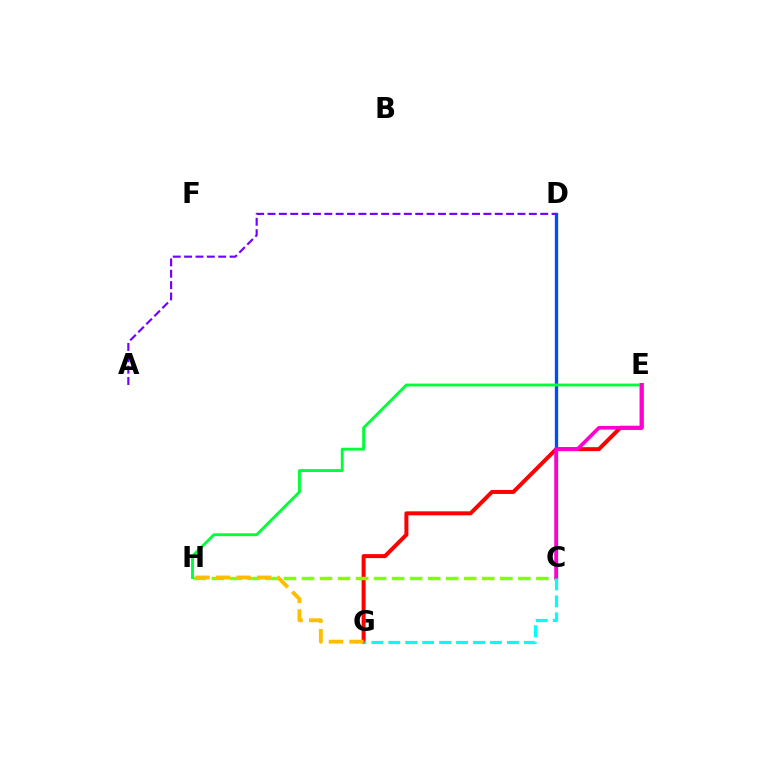{('E', 'G'): [{'color': '#ff0000', 'line_style': 'solid', 'thickness': 2.87}], ('C', 'H'): [{'color': '#84ff00', 'line_style': 'dashed', 'thickness': 2.45}], ('C', 'D'): [{'color': '#004bff', 'line_style': 'solid', 'thickness': 2.39}], ('E', 'H'): [{'color': '#00ff39', 'line_style': 'solid', 'thickness': 2.07}], ('C', 'E'): [{'color': '#ff00cf', 'line_style': 'solid', 'thickness': 2.62}], ('C', 'G'): [{'color': '#00fff6', 'line_style': 'dashed', 'thickness': 2.3}], ('A', 'D'): [{'color': '#7200ff', 'line_style': 'dashed', 'thickness': 1.54}], ('G', 'H'): [{'color': '#ffbd00', 'line_style': 'dashed', 'thickness': 2.79}]}